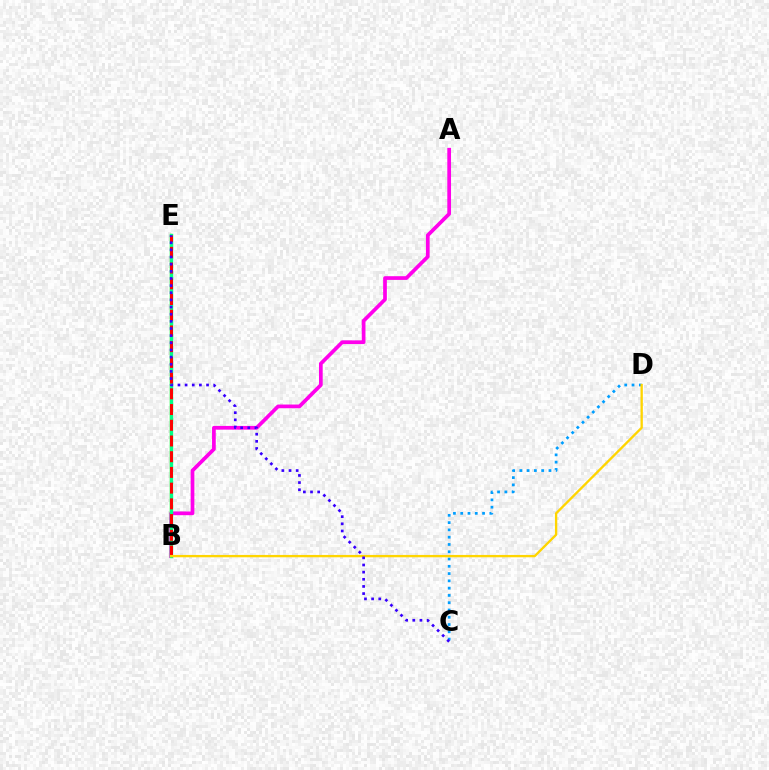{('A', 'B'): [{'color': '#ff00ed', 'line_style': 'solid', 'thickness': 2.67}], ('C', 'D'): [{'color': '#009eff', 'line_style': 'dotted', 'thickness': 1.98}], ('B', 'E'): [{'color': '#4fff00', 'line_style': 'solid', 'thickness': 1.67}, {'color': '#00ff86', 'line_style': 'solid', 'thickness': 2.42}, {'color': '#ff0000', 'line_style': 'dashed', 'thickness': 2.14}], ('B', 'D'): [{'color': '#ffd500', 'line_style': 'solid', 'thickness': 1.69}], ('C', 'E'): [{'color': '#3700ff', 'line_style': 'dotted', 'thickness': 1.94}]}